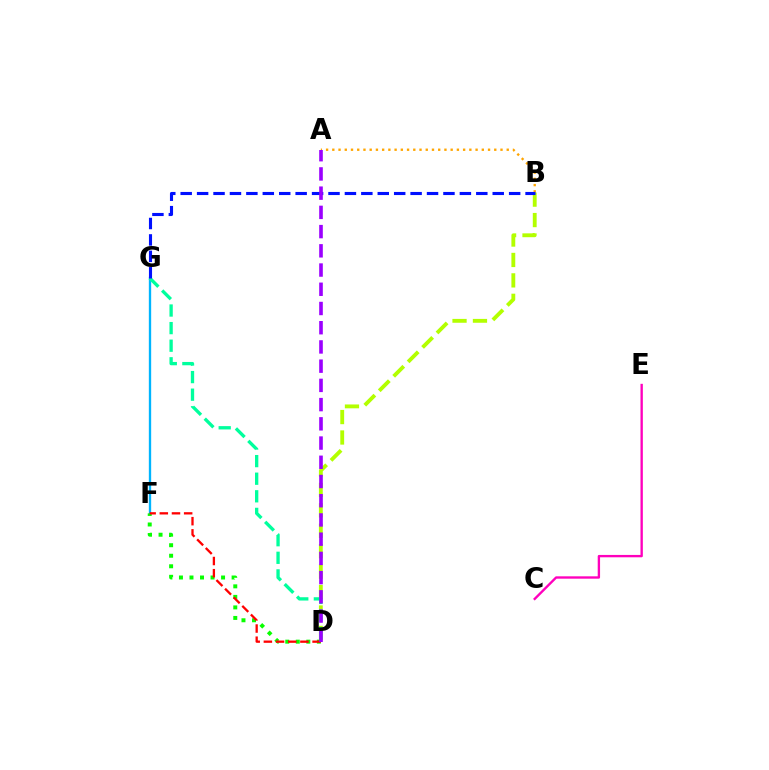{('F', 'G'): [{'color': '#00b5ff', 'line_style': 'solid', 'thickness': 1.68}], ('B', 'D'): [{'color': '#b3ff00', 'line_style': 'dashed', 'thickness': 2.78}], ('D', 'G'): [{'color': '#00ff9d', 'line_style': 'dashed', 'thickness': 2.39}], ('A', 'B'): [{'color': '#ffa500', 'line_style': 'dotted', 'thickness': 1.69}], ('D', 'F'): [{'color': '#08ff00', 'line_style': 'dotted', 'thickness': 2.86}, {'color': '#ff0000', 'line_style': 'dashed', 'thickness': 1.65}], ('B', 'G'): [{'color': '#0010ff', 'line_style': 'dashed', 'thickness': 2.23}], ('C', 'E'): [{'color': '#ff00bd', 'line_style': 'solid', 'thickness': 1.7}], ('A', 'D'): [{'color': '#9b00ff', 'line_style': 'dashed', 'thickness': 2.61}]}